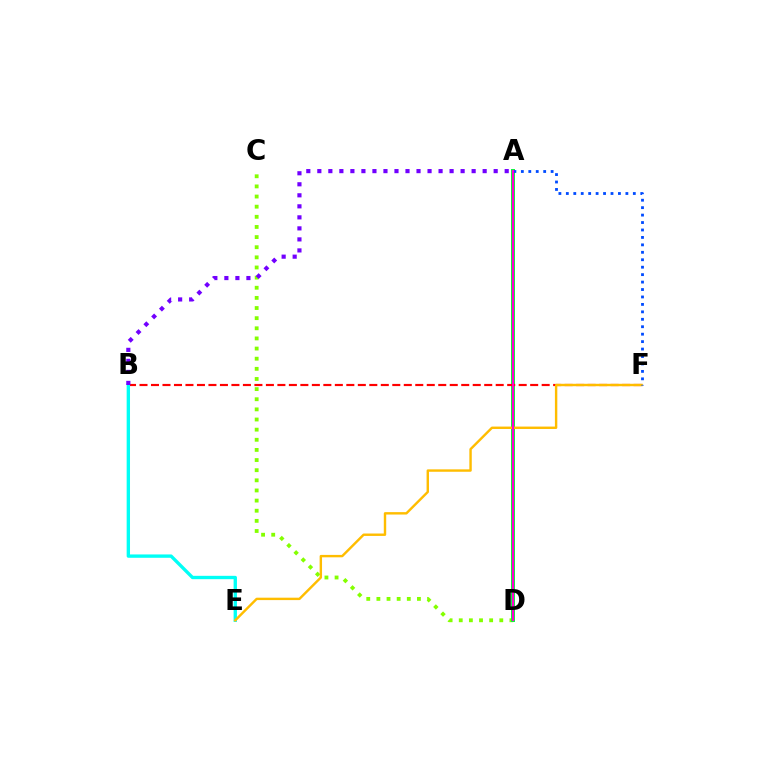{('C', 'D'): [{'color': '#84ff00', 'line_style': 'dotted', 'thickness': 2.75}], ('A', 'D'): [{'color': '#00ff39', 'line_style': 'solid', 'thickness': 2.85}, {'color': '#ff00cf', 'line_style': 'solid', 'thickness': 1.57}], ('B', 'F'): [{'color': '#ff0000', 'line_style': 'dashed', 'thickness': 1.56}], ('B', 'E'): [{'color': '#00fff6', 'line_style': 'solid', 'thickness': 2.41}], ('E', 'F'): [{'color': '#ffbd00', 'line_style': 'solid', 'thickness': 1.74}], ('A', 'B'): [{'color': '#7200ff', 'line_style': 'dotted', 'thickness': 2.99}], ('A', 'F'): [{'color': '#004bff', 'line_style': 'dotted', 'thickness': 2.02}]}